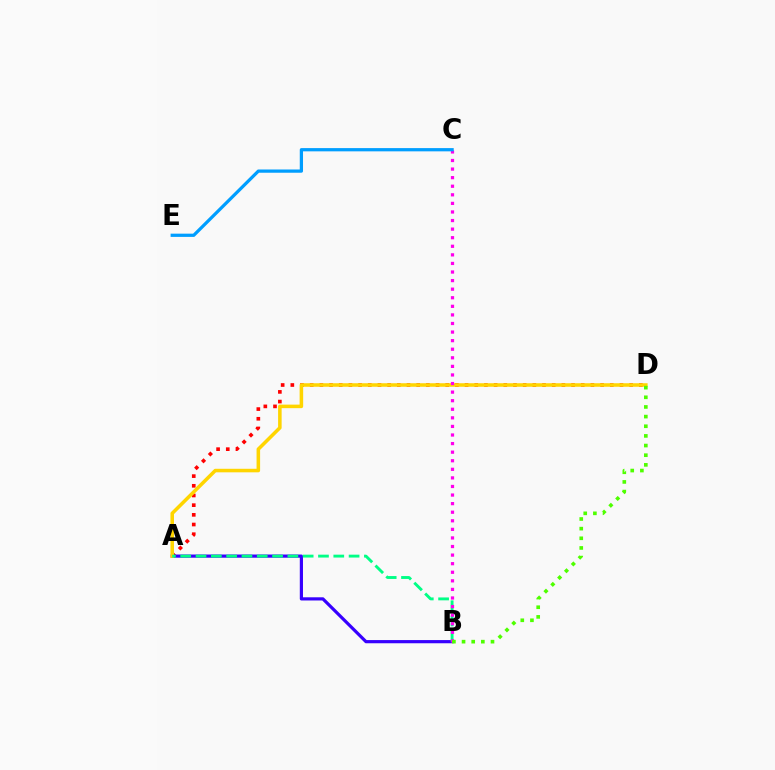{('A', 'D'): [{'color': '#ff0000', 'line_style': 'dotted', 'thickness': 2.63}, {'color': '#ffd500', 'line_style': 'solid', 'thickness': 2.55}], ('A', 'B'): [{'color': '#3700ff', 'line_style': 'solid', 'thickness': 2.29}, {'color': '#00ff86', 'line_style': 'dashed', 'thickness': 2.08}], ('B', 'C'): [{'color': '#ff00ed', 'line_style': 'dotted', 'thickness': 2.33}], ('C', 'E'): [{'color': '#009eff', 'line_style': 'solid', 'thickness': 2.34}], ('B', 'D'): [{'color': '#4fff00', 'line_style': 'dotted', 'thickness': 2.62}]}